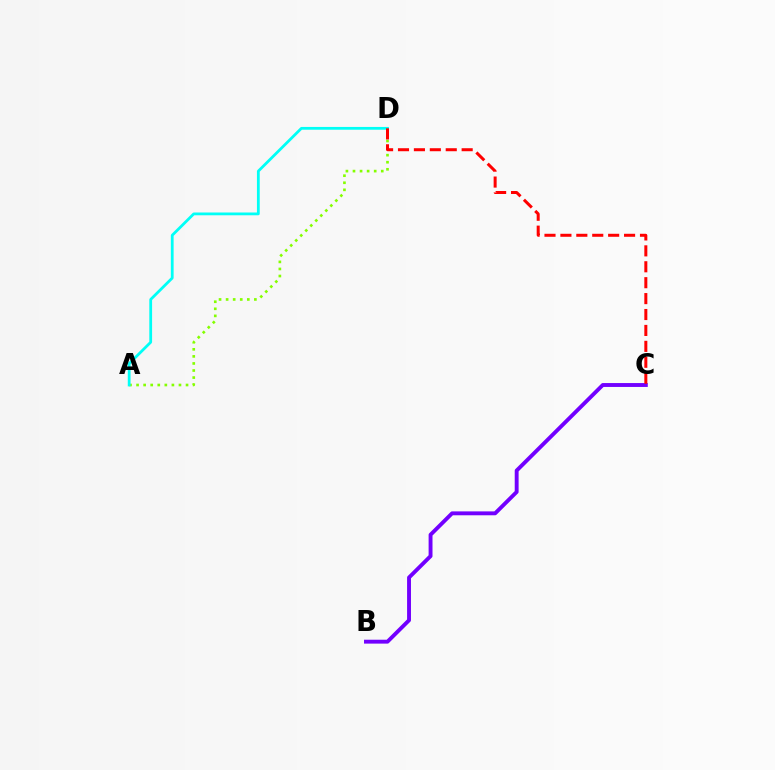{('A', 'D'): [{'color': '#84ff00', 'line_style': 'dotted', 'thickness': 1.92}, {'color': '#00fff6', 'line_style': 'solid', 'thickness': 2.0}], ('B', 'C'): [{'color': '#7200ff', 'line_style': 'solid', 'thickness': 2.8}], ('C', 'D'): [{'color': '#ff0000', 'line_style': 'dashed', 'thickness': 2.16}]}